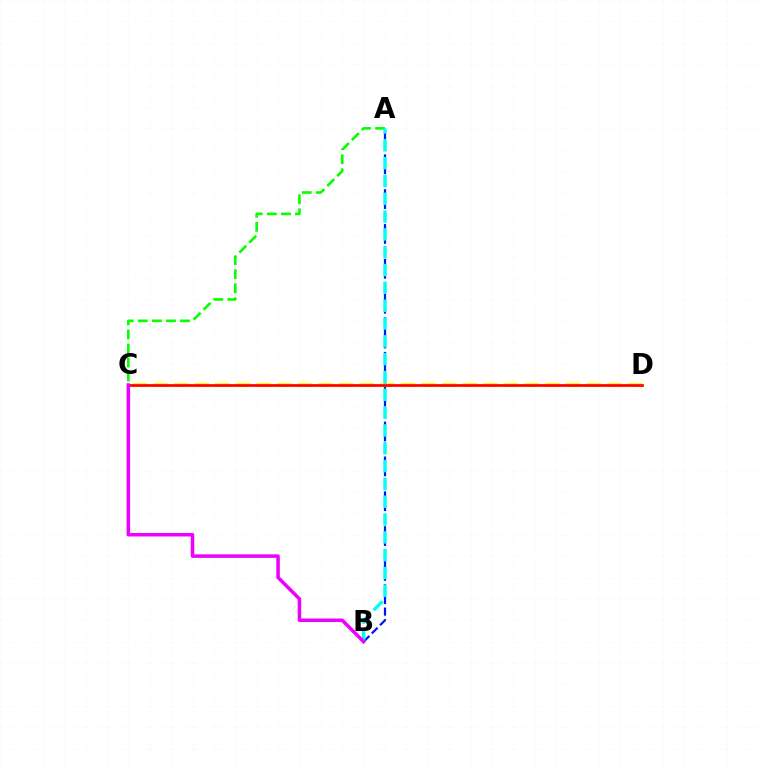{('C', 'D'): [{'color': '#fcf500', 'line_style': 'dashed', 'thickness': 2.8}, {'color': '#ff0000', 'line_style': 'solid', 'thickness': 1.95}], ('A', 'B'): [{'color': '#0010ff', 'line_style': 'dashed', 'thickness': 1.58}, {'color': '#00fff6', 'line_style': 'dashed', 'thickness': 2.42}], ('A', 'C'): [{'color': '#08ff00', 'line_style': 'dashed', 'thickness': 1.91}], ('B', 'C'): [{'color': '#ee00ff', 'line_style': 'solid', 'thickness': 2.52}]}